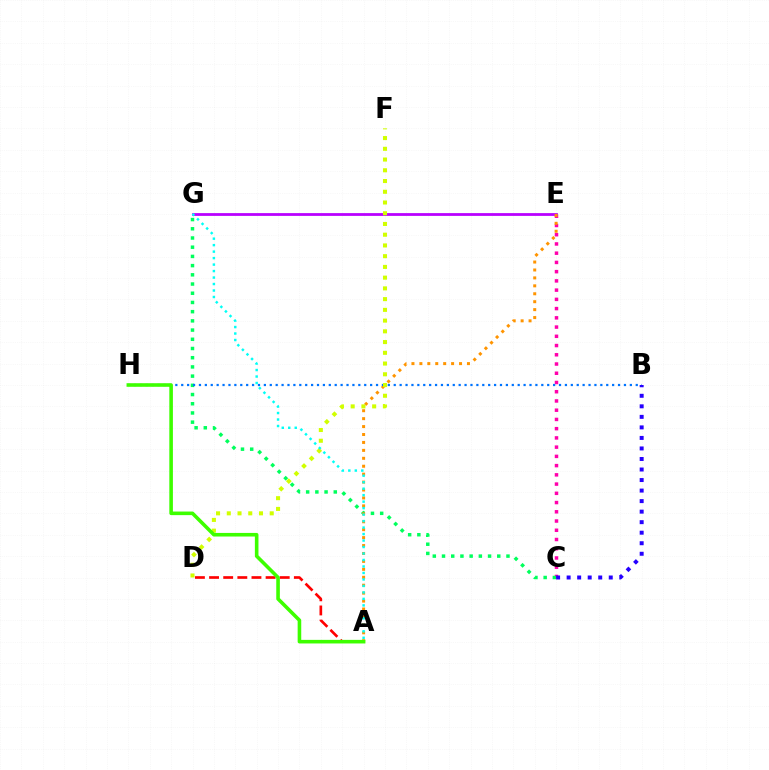{('C', 'E'): [{'color': '#ff00ac', 'line_style': 'dotted', 'thickness': 2.51}], ('E', 'G'): [{'color': '#b900ff', 'line_style': 'solid', 'thickness': 2.0}], ('C', 'G'): [{'color': '#00ff5c', 'line_style': 'dotted', 'thickness': 2.5}], ('A', 'E'): [{'color': '#ff9400', 'line_style': 'dotted', 'thickness': 2.15}], ('B', 'H'): [{'color': '#0074ff', 'line_style': 'dotted', 'thickness': 1.6}], ('D', 'F'): [{'color': '#d1ff00', 'line_style': 'dotted', 'thickness': 2.92}], ('A', 'D'): [{'color': '#ff0000', 'line_style': 'dashed', 'thickness': 1.92}], ('A', 'H'): [{'color': '#3dff00', 'line_style': 'solid', 'thickness': 2.58}], ('B', 'C'): [{'color': '#2500ff', 'line_style': 'dotted', 'thickness': 2.86}], ('A', 'G'): [{'color': '#00fff6', 'line_style': 'dotted', 'thickness': 1.76}]}